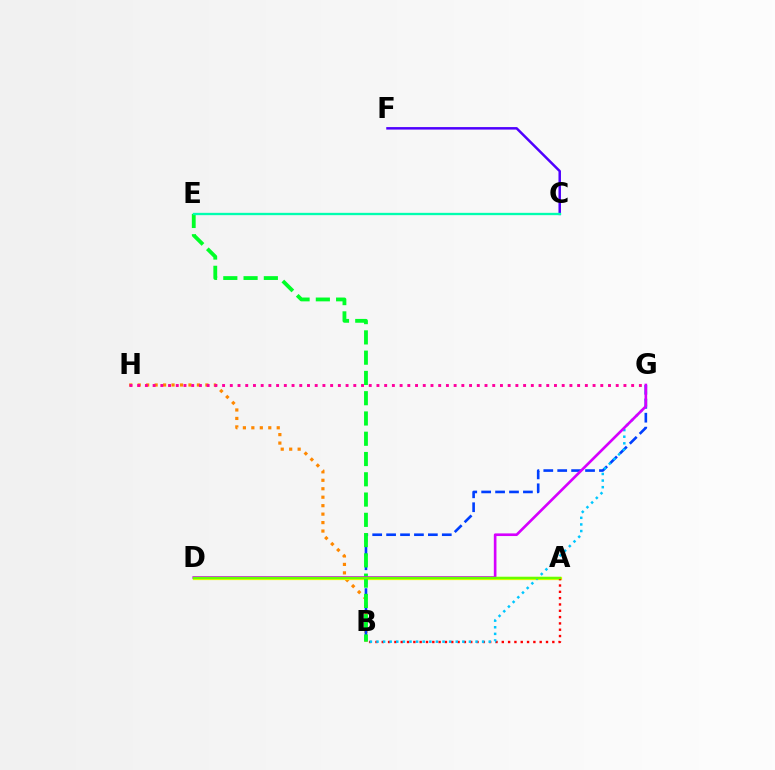{('B', 'H'): [{'color': '#ff8800', 'line_style': 'dotted', 'thickness': 2.3}], ('B', 'G'): [{'color': '#003fff', 'line_style': 'dashed', 'thickness': 1.89}, {'color': '#00c7ff', 'line_style': 'dotted', 'thickness': 1.79}], ('A', 'D'): [{'color': '#eeff00', 'line_style': 'solid', 'thickness': 2.32}, {'color': '#66ff00', 'line_style': 'solid', 'thickness': 1.75}], ('A', 'B'): [{'color': '#ff0000', 'line_style': 'dotted', 'thickness': 1.72}], ('C', 'F'): [{'color': '#4f00ff', 'line_style': 'solid', 'thickness': 1.8}], ('B', 'E'): [{'color': '#00ff27', 'line_style': 'dashed', 'thickness': 2.75}], ('G', 'H'): [{'color': '#ff00a0', 'line_style': 'dotted', 'thickness': 2.1}], ('C', 'E'): [{'color': '#00ffaf', 'line_style': 'solid', 'thickness': 1.67}], ('D', 'G'): [{'color': '#d600ff', 'line_style': 'solid', 'thickness': 1.9}]}